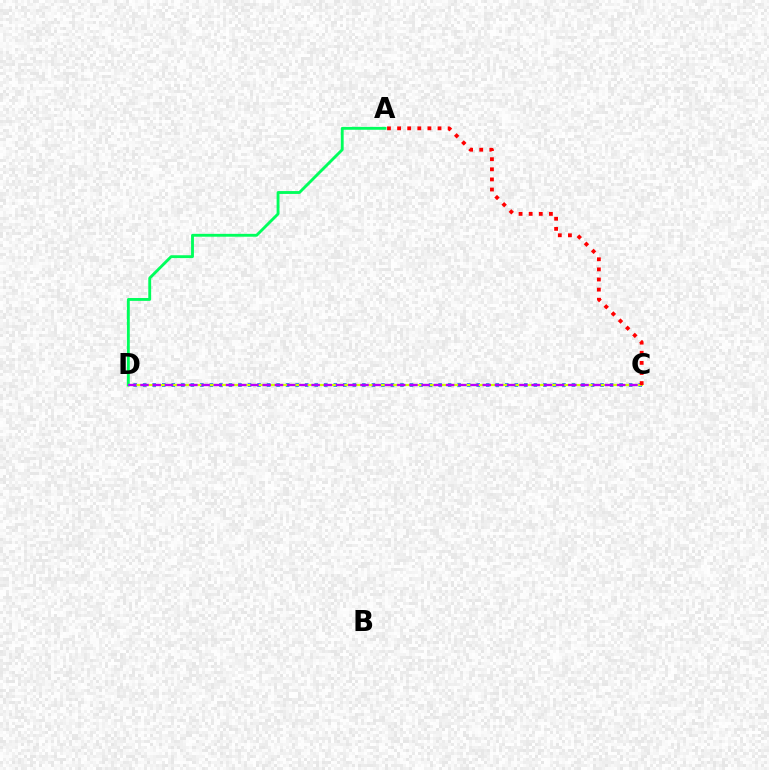{('C', 'D'): [{'color': '#0074ff', 'line_style': 'dotted', 'thickness': 2.59}, {'color': '#d1ff00', 'line_style': 'solid', 'thickness': 1.58}, {'color': '#b900ff', 'line_style': 'dashed', 'thickness': 1.66}], ('A', 'D'): [{'color': '#00ff5c', 'line_style': 'solid', 'thickness': 2.07}], ('A', 'C'): [{'color': '#ff0000', 'line_style': 'dotted', 'thickness': 2.75}]}